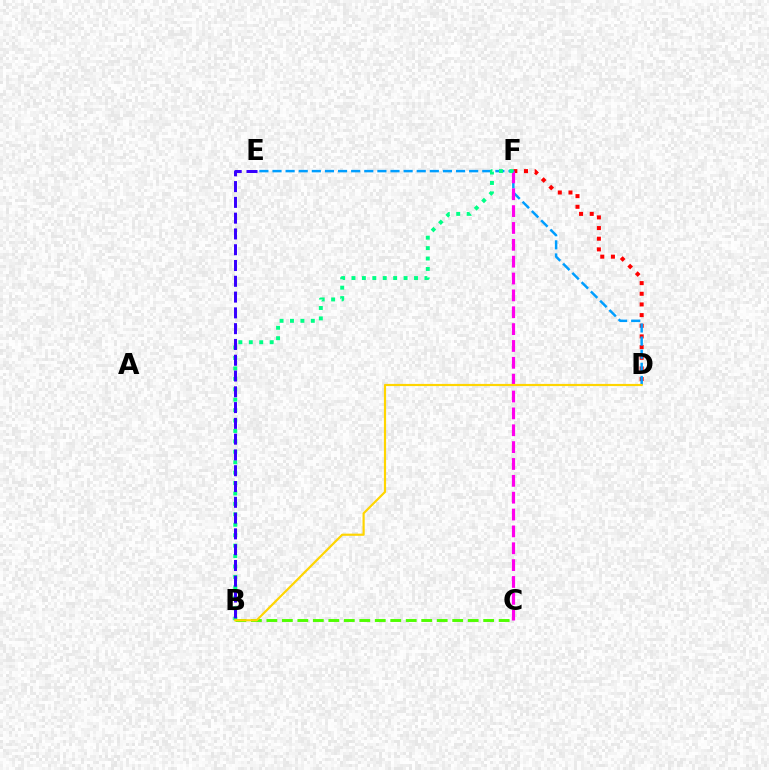{('D', 'F'): [{'color': '#ff0000', 'line_style': 'dotted', 'thickness': 2.9}], ('B', 'C'): [{'color': '#4fff00', 'line_style': 'dashed', 'thickness': 2.1}], ('D', 'E'): [{'color': '#009eff', 'line_style': 'dashed', 'thickness': 1.78}], ('C', 'F'): [{'color': '#ff00ed', 'line_style': 'dashed', 'thickness': 2.29}], ('B', 'F'): [{'color': '#00ff86', 'line_style': 'dotted', 'thickness': 2.83}], ('B', 'E'): [{'color': '#3700ff', 'line_style': 'dashed', 'thickness': 2.14}], ('B', 'D'): [{'color': '#ffd500', 'line_style': 'solid', 'thickness': 1.57}]}